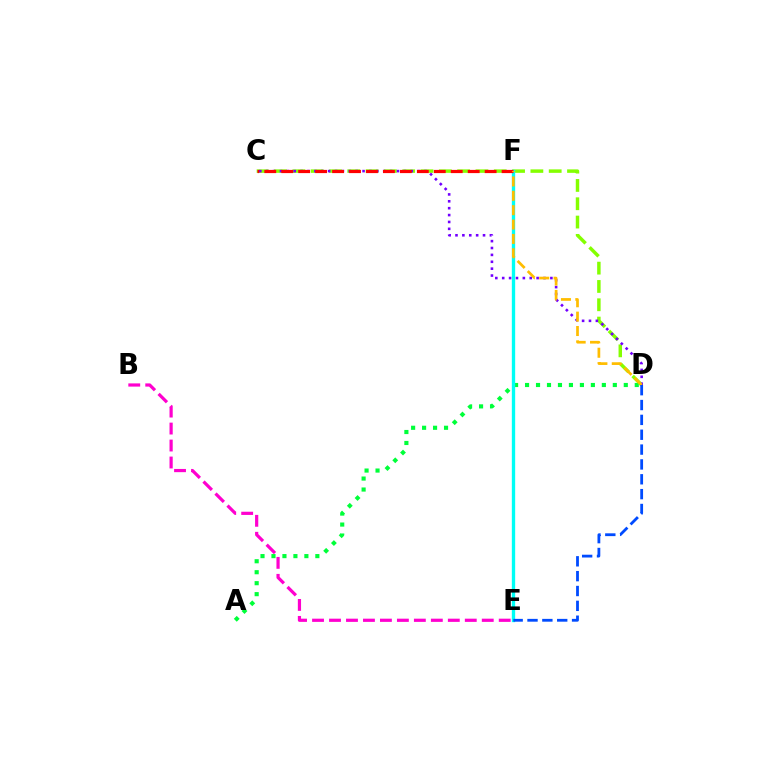{('B', 'E'): [{'color': '#ff00cf', 'line_style': 'dashed', 'thickness': 2.31}], ('A', 'D'): [{'color': '#00ff39', 'line_style': 'dotted', 'thickness': 2.98}], ('C', 'D'): [{'color': '#84ff00', 'line_style': 'dashed', 'thickness': 2.49}, {'color': '#7200ff', 'line_style': 'dotted', 'thickness': 1.87}], ('E', 'F'): [{'color': '#00fff6', 'line_style': 'solid', 'thickness': 2.4}], ('C', 'F'): [{'color': '#ff0000', 'line_style': 'dashed', 'thickness': 2.3}], ('D', 'F'): [{'color': '#ffbd00', 'line_style': 'dashed', 'thickness': 1.95}], ('D', 'E'): [{'color': '#004bff', 'line_style': 'dashed', 'thickness': 2.02}]}